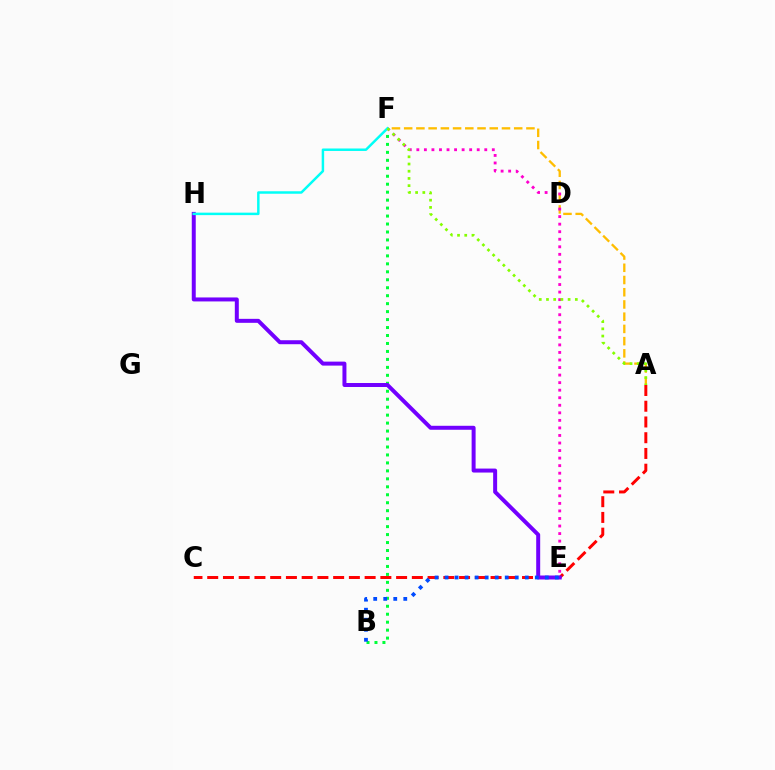{('A', 'C'): [{'color': '#ff0000', 'line_style': 'dashed', 'thickness': 2.14}], ('A', 'F'): [{'color': '#ffbd00', 'line_style': 'dashed', 'thickness': 1.66}, {'color': '#84ff00', 'line_style': 'dotted', 'thickness': 1.96}], ('B', 'F'): [{'color': '#00ff39', 'line_style': 'dotted', 'thickness': 2.16}], ('E', 'F'): [{'color': '#ff00cf', 'line_style': 'dotted', 'thickness': 2.05}], ('E', 'H'): [{'color': '#7200ff', 'line_style': 'solid', 'thickness': 2.86}], ('F', 'H'): [{'color': '#00fff6', 'line_style': 'solid', 'thickness': 1.78}], ('B', 'E'): [{'color': '#004bff', 'line_style': 'dotted', 'thickness': 2.72}]}